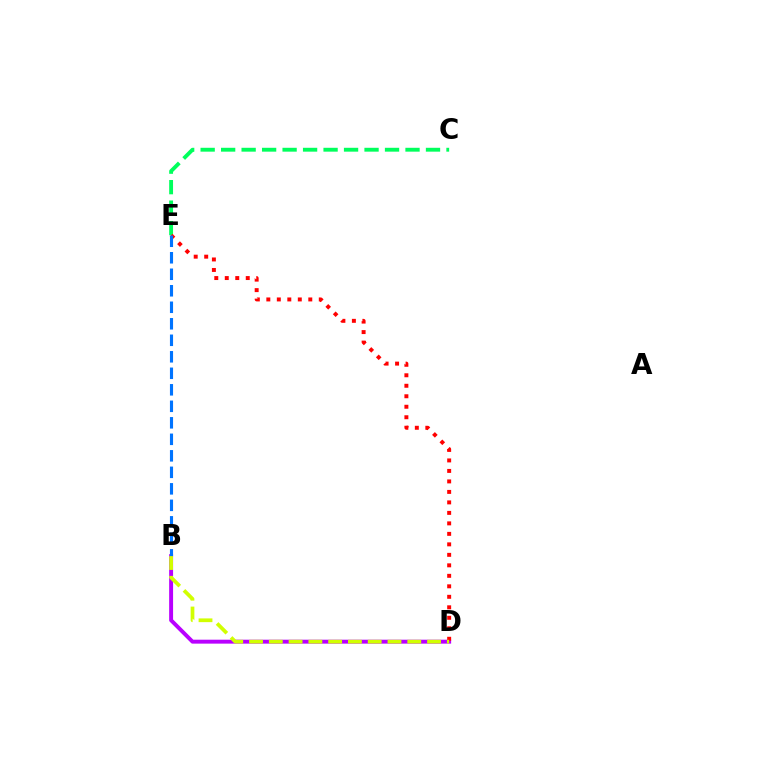{('C', 'E'): [{'color': '#00ff5c', 'line_style': 'dashed', 'thickness': 2.78}], ('B', 'D'): [{'color': '#b900ff', 'line_style': 'solid', 'thickness': 2.83}, {'color': '#d1ff00', 'line_style': 'dashed', 'thickness': 2.69}], ('D', 'E'): [{'color': '#ff0000', 'line_style': 'dotted', 'thickness': 2.85}], ('B', 'E'): [{'color': '#0074ff', 'line_style': 'dashed', 'thickness': 2.24}]}